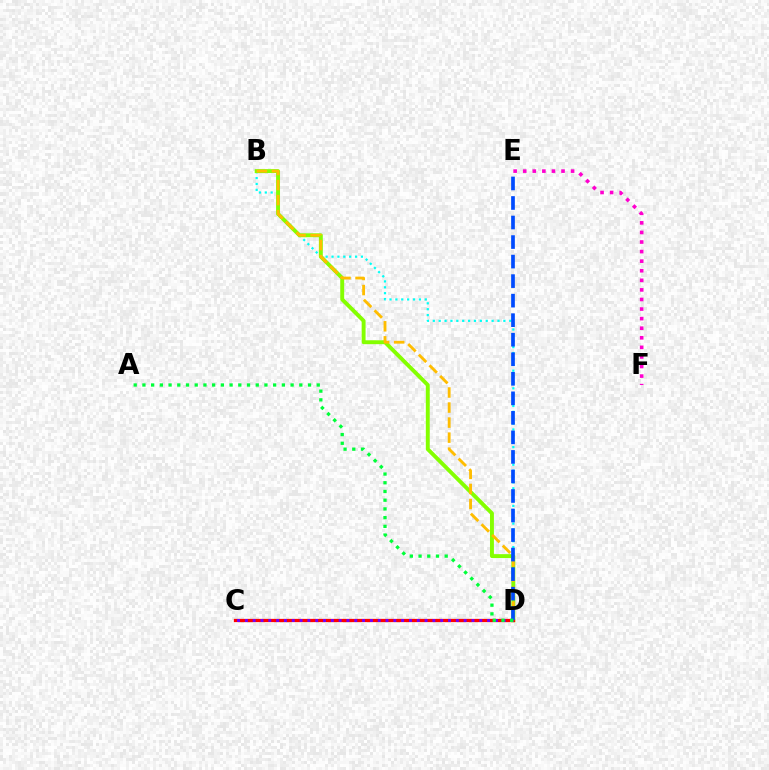{('B', 'D'): [{'color': '#00fff6', 'line_style': 'dotted', 'thickness': 1.6}, {'color': '#84ff00', 'line_style': 'solid', 'thickness': 2.82}, {'color': '#ffbd00', 'line_style': 'dashed', 'thickness': 2.04}], ('C', 'D'): [{'color': '#ff0000', 'line_style': 'solid', 'thickness': 2.35}, {'color': '#7200ff', 'line_style': 'dotted', 'thickness': 2.12}], ('E', 'F'): [{'color': '#ff00cf', 'line_style': 'dotted', 'thickness': 2.6}], ('D', 'E'): [{'color': '#004bff', 'line_style': 'dashed', 'thickness': 2.65}], ('A', 'D'): [{'color': '#00ff39', 'line_style': 'dotted', 'thickness': 2.37}]}